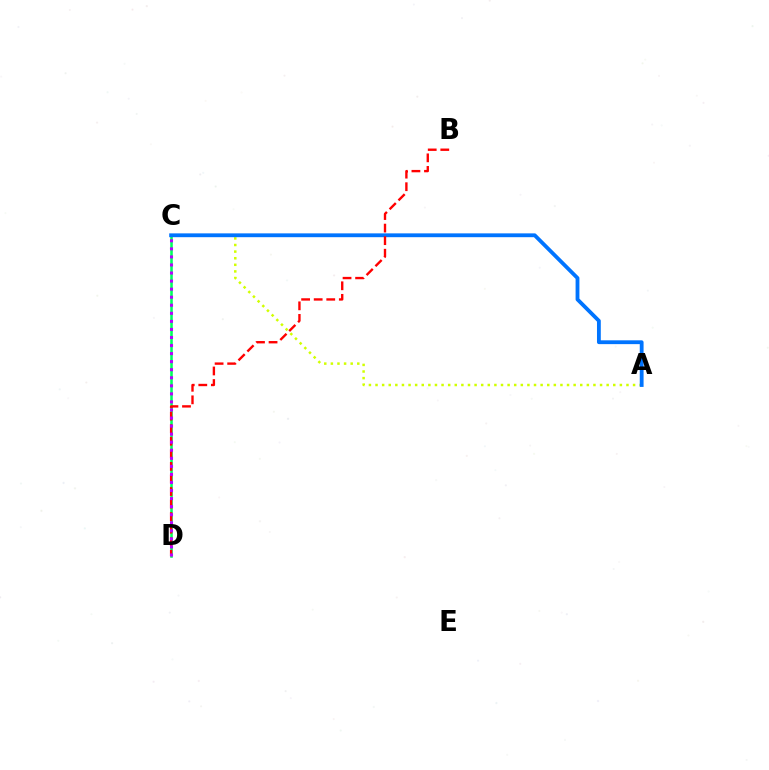{('A', 'C'): [{'color': '#d1ff00', 'line_style': 'dotted', 'thickness': 1.79}, {'color': '#0074ff', 'line_style': 'solid', 'thickness': 2.75}], ('C', 'D'): [{'color': '#00ff5c', 'line_style': 'solid', 'thickness': 1.86}, {'color': '#b900ff', 'line_style': 'dotted', 'thickness': 2.19}], ('B', 'D'): [{'color': '#ff0000', 'line_style': 'dashed', 'thickness': 1.71}]}